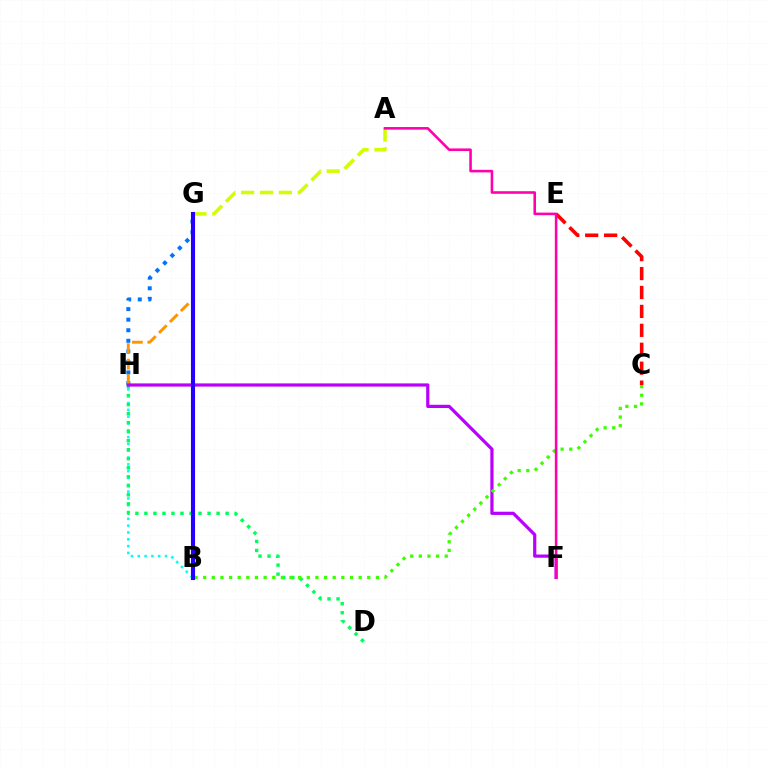{('A', 'G'): [{'color': '#d1ff00', 'line_style': 'dashed', 'thickness': 2.56}], ('B', 'H'): [{'color': '#00fff6', 'line_style': 'dotted', 'thickness': 1.85}], ('D', 'H'): [{'color': '#00ff5c', 'line_style': 'dotted', 'thickness': 2.45}], ('G', 'H'): [{'color': '#0074ff', 'line_style': 'dotted', 'thickness': 2.87}, {'color': '#ff9400', 'line_style': 'dashed', 'thickness': 2.1}], ('C', 'E'): [{'color': '#ff0000', 'line_style': 'dashed', 'thickness': 2.57}], ('F', 'H'): [{'color': '#b900ff', 'line_style': 'solid', 'thickness': 2.32}], ('B', 'C'): [{'color': '#3dff00', 'line_style': 'dotted', 'thickness': 2.35}], ('B', 'G'): [{'color': '#2500ff', 'line_style': 'solid', 'thickness': 2.95}], ('A', 'F'): [{'color': '#ff00ac', 'line_style': 'solid', 'thickness': 1.86}]}